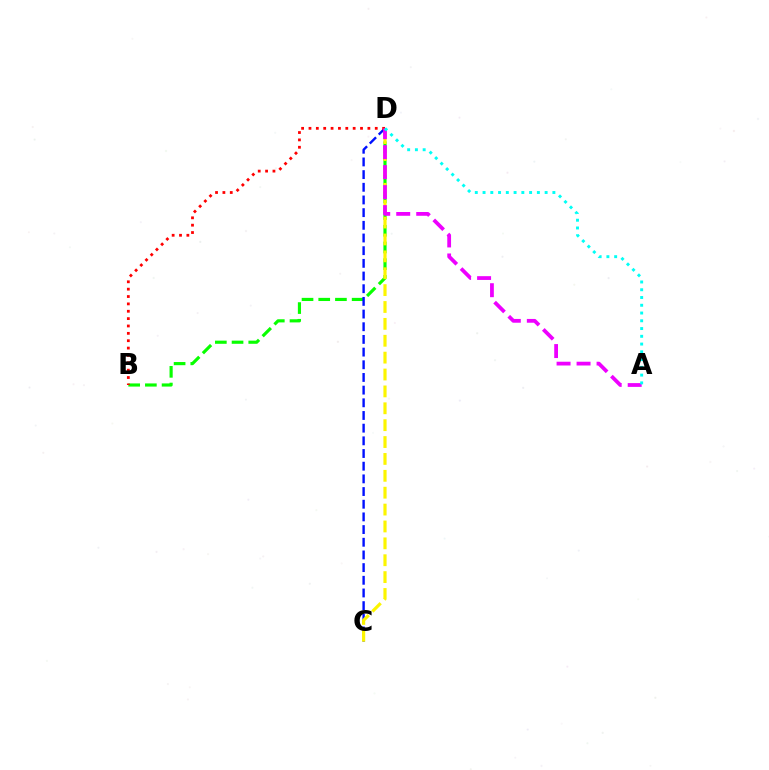{('B', 'D'): [{'color': '#08ff00', 'line_style': 'dashed', 'thickness': 2.27}, {'color': '#ff0000', 'line_style': 'dotted', 'thickness': 2.0}], ('C', 'D'): [{'color': '#0010ff', 'line_style': 'dashed', 'thickness': 1.72}, {'color': '#fcf500', 'line_style': 'dashed', 'thickness': 2.29}], ('A', 'D'): [{'color': '#ee00ff', 'line_style': 'dashed', 'thickness': 2.72}, {'color': '#00fff6', 'line_style': 'dotted', 'thickness': 2.11}]}